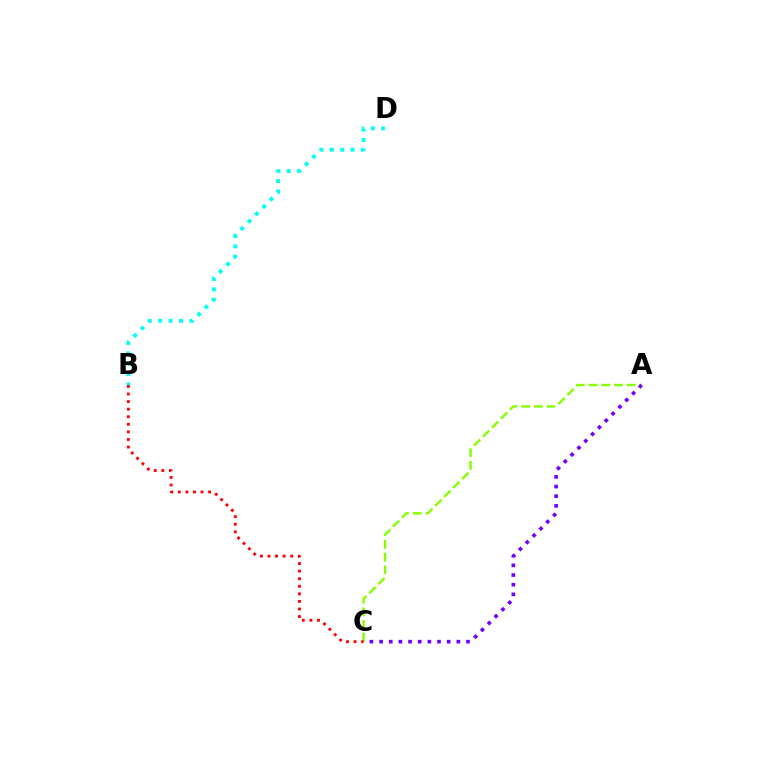{('A', 'C'): [{'color': '#84ff00', 'line_style': 'dashed', 'thickness': 1.73}, {'color': '#7200ff', 'line_style': 'dotted', 'thickness': 2.62}], ('B', 'C'): [{'color': '#ff0000', 'line_style': 'dotted', 'thickness': 2.06}], ('B', 'D'): [{'color': '#00fff6', 'line_style': 'dotted', 'thickness': 2.82}]}